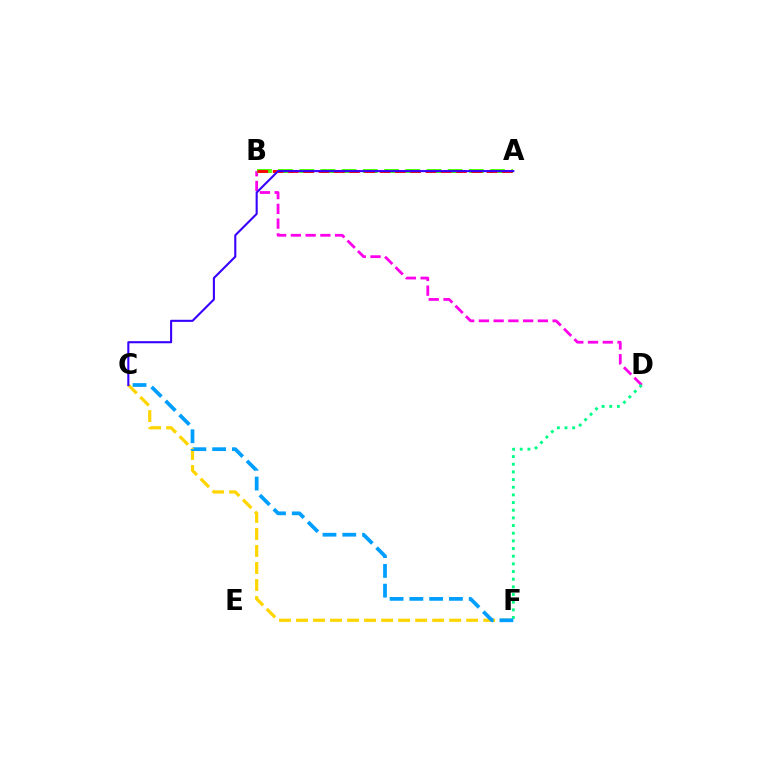{('B', 'D'): [{'color': '#ff00ed', 'line_style': 'dashed', 'thickness': 2.0}], ('A', 'B'): [{'color': '#4fff00', 'line_style': 'dashed', 'thickness': 2.88}, {'color': '#ff0000', 'line_style': 'dashed', 'thickness': 2.08}], ('C', 'F'): [{'color': '#ffd500', 'line_style': 'dashed', 'thickness': 2.31}, {'color': '#009eff', 'line_style': 'dashed', 'thickness': 2.69}], ('D', 'F'): [{'color': '#00ff86', 'line_style': 'dotted', 'thickness': 2.08}], ('A', 'C'): [{'color': '#3700ff', 'line_style': 'solid', 'thickness': 1.5}]}